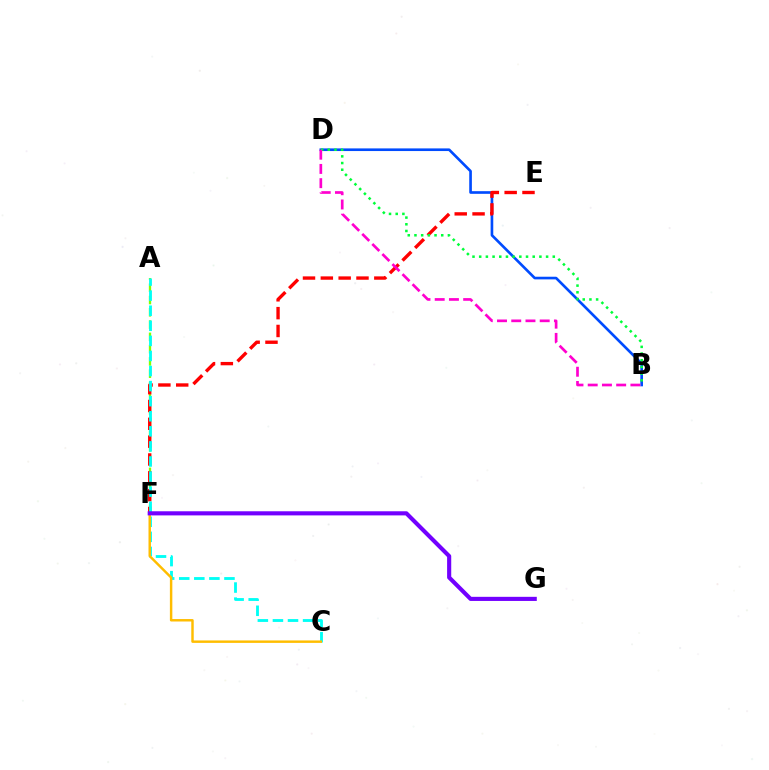{('A', 'F'): [{'color': '#84ff00', 'line_style': 'dashed', 'thickness': 1.67}], ('B', 'D'): [{'color': '#004bff', 'line_style': 'solid', 'thickness': 1.91}, {'color': '#00ff39', 'line_style': 'dotted', 'thickness': 1.82}, {'color': '#ff00cf', 'line_style': 'dashed', 'thickness': 1.93}], ('E', 'F'): [{'color': '#ff0000', 'line_style': 'dashed', 'thickness': 2.42}], ('A', 'C'): [{'color': '#00fff6', 'line_style': 'dashed', 'thickness': 2.05}], ('C', 'F'): [{'color': '#ffbd00', 'line_style': 'solid', 'thickness': 1.76}], ('F', 'G'): [{'color': '#7200ff', 'line_style': 'solid', 'thickness': 2.97}]}